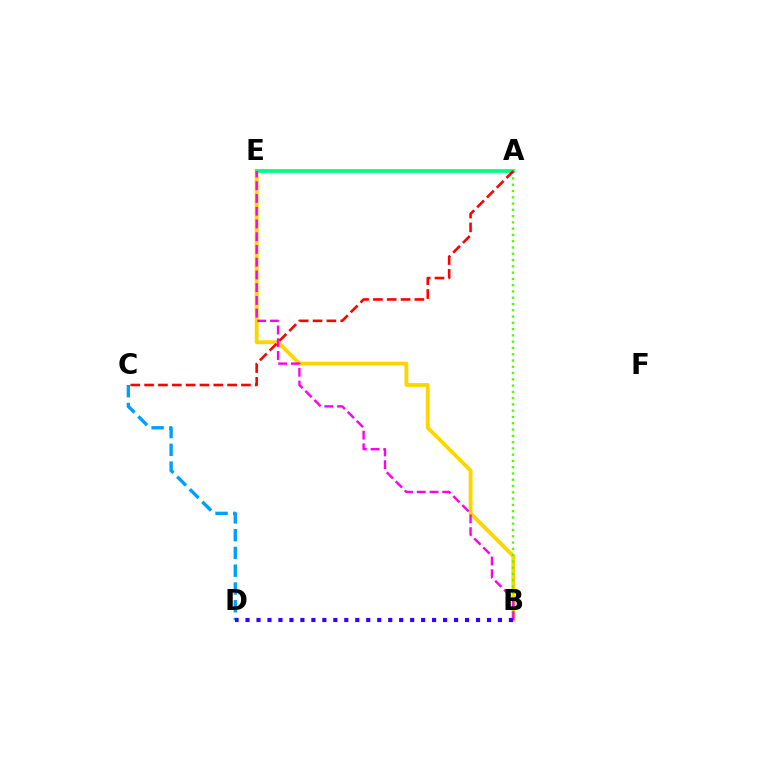{('C', 'D'): [{'color': '#009eff', 'line_style': 'dashed', 'thickness': 2.41}], ('B', 'E'): [{'color': '#ffd500', 'line_style': 'solid', 'thickness': 2.78}, {'color': '#ff00ed', 'line_style': 'dashed', 'thickness': 1.73}], ('A', 'B'): [{'color': '#4fff00', 'line_style': 'dotted', 'thickness': 1.71}], ('A', 'E'): [{'color': '#00ff86', 'line_style': 'solid', 'thickness': 2.71}], ('B', 'D'): [{'color': '#3700ff', 'line_style': 'dotted', 'thickness': 2.98}], ('A', 'C'): [{'color': '#ff0000', 'line_style': 'dashed', 'thickness': 1.88}]}